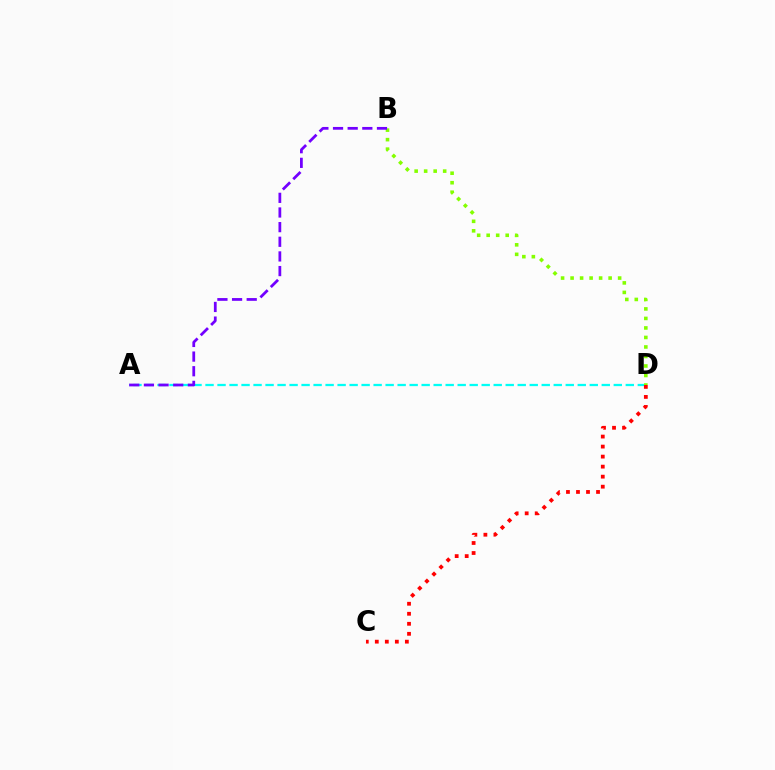{('A', 'D'): [{'color': '#00fff6', 'line_style': 'dashed', 'thickness': 1.63}], ('C', 'D'): [{'color': '#ff0000', 'line_style': 'dotted', 'thickness': 2.72}], ('B', 'D'): [{'color': '#84ff00', 'line_style': 'dotted', 'thickness': 2.58}], ('A', 'B'): [{'color': '#7200ff', 'line_style': 'dashed', 'thickness': 1.99}]}